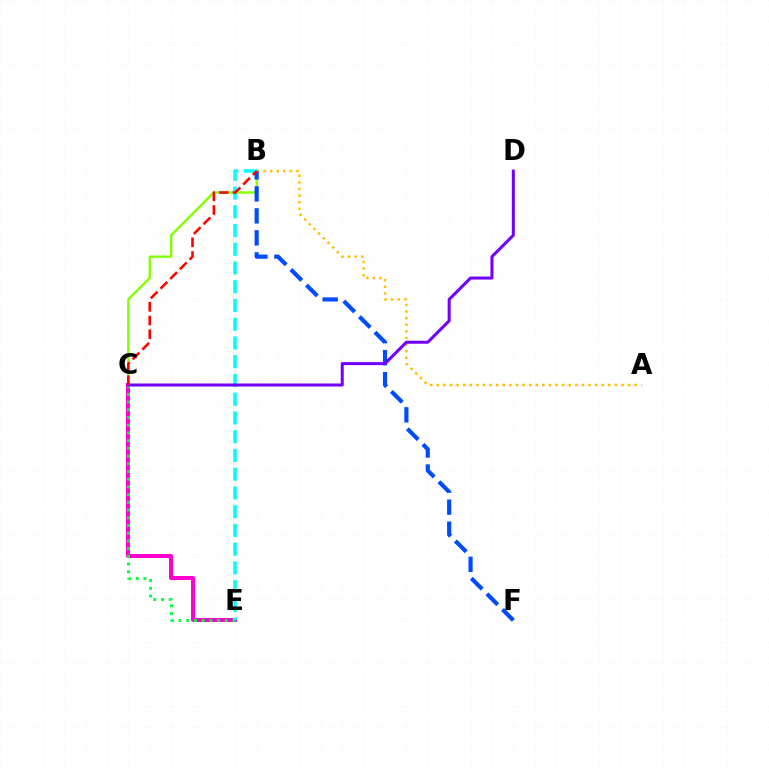{('A', 'B'): [{'color': '#ffbd00', 'line_style': 'dotted', 'thickness': 1.79}], ('C', 'E'): [{'color': '#ff00cf', 'line_style': 'solid', 'thickness': 2.87}, {'color': '#00ff39', 'line_style': 'dotted', 'thickness': 2.1}], ('B', 'C'): [{'color': '#84ff00', 'line_style': 'solid', 'thickness': 1.71}, {'color': '#ff0000', 'line_style': 'dashed', 'thickness': 1.86}], ('B', 'F'): [{'color': '#004bff', 'line_style': 'dashed', 'thickness': 2.99}], ('B', 'E'): [{'color': '#00fff6', 'line_style': 'dashed', 'thickness': 2.55}], ('C', 'D'): [{'color': '#7200ff', 'line_style': 'solid', 'thickness': 2.18}]}